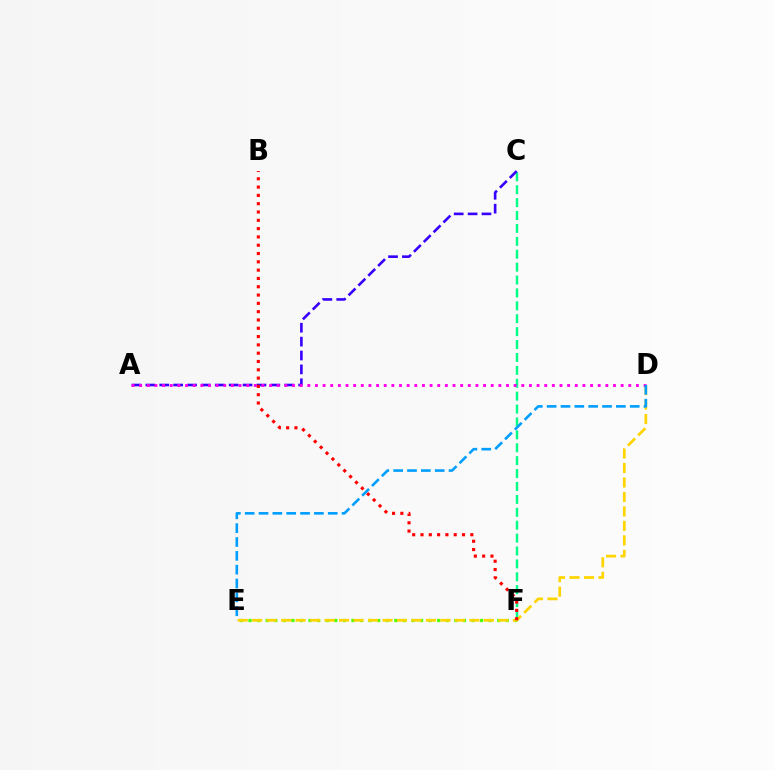{('C', 'F'): [{'color': '#00ff86', 'line_style': 'dashed', 'thickness': 1.75}], ('E', 'F'): [{'color': '#4fff00', 'line_style': 'dotted', 'thickness': 2.33}], ('D', 'E'): [{'color': '#ffd500', 'line_style': 'dashed', 'thickness': 1.97}, {'color': '#009eff', 'line_style': 'dashed', 'thickness': 1.88}], ('A', 'C'): [{'color': '#3700ff', 'line_style': 'dashed', 'thickness': 1.89}], ('A', 'D'): [{'color': '#ff00ed', 'line_style': 'dotted', 'thickness': 2.08}], ('B', 'F'): [{'color': '#ff0000', 'line_style': 'dotted', 'thickness': 2.26}]}